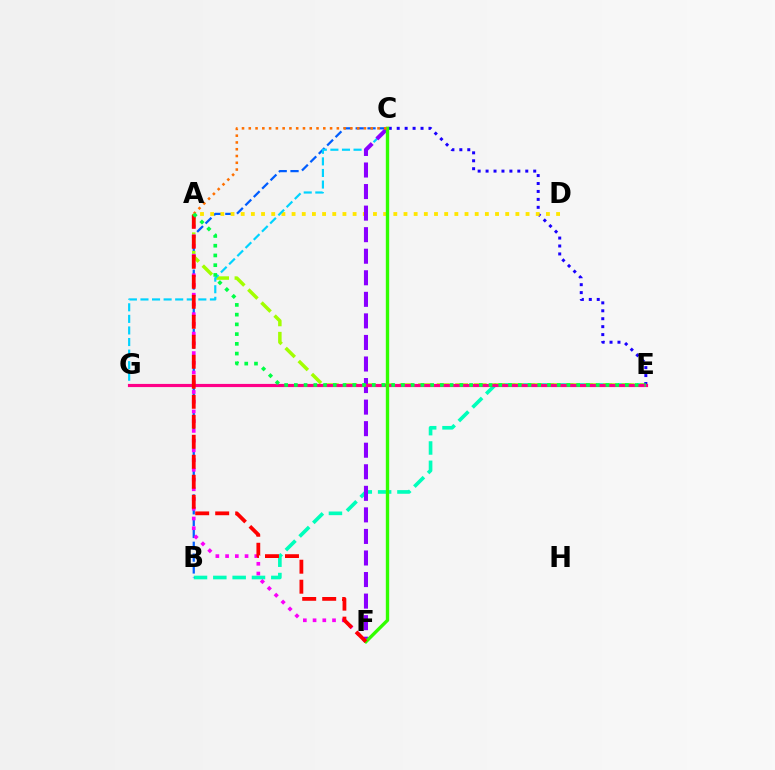{('B', 'E'): [{'color': '#00ffbb', 'line_style': 'dashed', 'thickness': 2.63}], ('B', 'C'): [{'color': '#005dff', 'line_style': 'dashed', 'thickness': 1.61}], ('A', 'E'): [{'color': '#a2ff00', 'line_style': 'dashed', 'thickness': 2.51}, {'color': '#00ff45', 'line_style': 'dotted', 'thickness': 2.65}], ('C', 'E'): [{'color': '#1900ff', 'line_style': 'dotted', 'thickness': 2.16}], ('A', 'D'): [{'color': '#ffe600', 'line_style': 'dotted', 'thickness': 2.76}], ('C', 'G'): [{'color': '#00d3ff', 'line_style': 'dashed', 'thickness': 1.57}], ('C', 'F'): [{'color': '#8a00ff', 'line_style': 'dashed', 'thickness': 2.93}, {'color': '#31ff00', 'line_style': 'solid', 'thickness': 2.41}], ('E', 'G'): [{'color': '#ff0088', 'line_style': 'solid', 'thickness': 2.28}], ('A', 'F'): [{'color': '#fa00f9', 'line_style': 'dotted', 'thickness': 2.64}, {'color': '#ff0000', 'line_style': 'dashed', 'thickness': 2.72}], ('A', 'C'): [{'color': '#ff7000', 'line_style': 'dotted', 'thickness': 1.84}]}